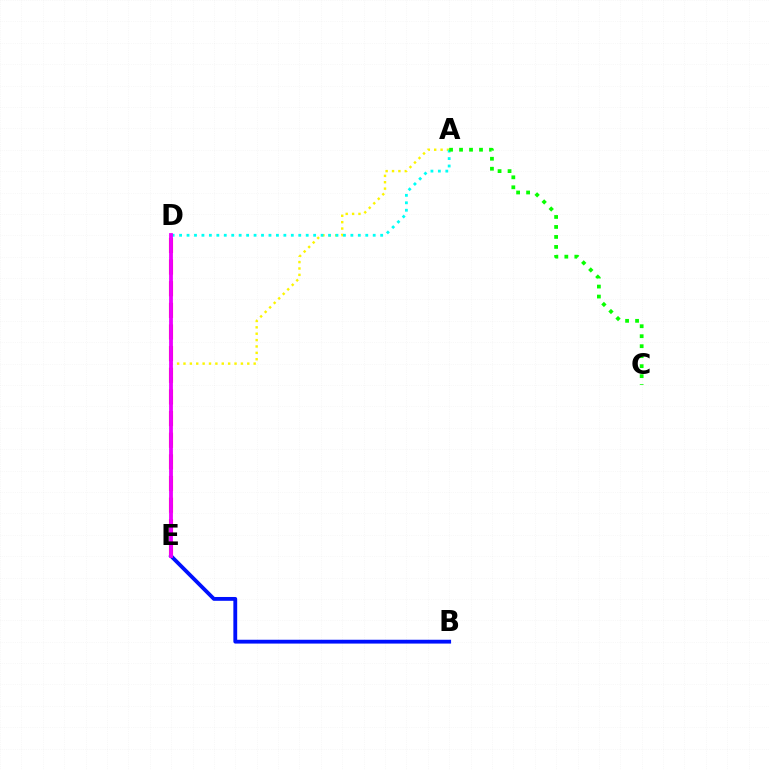{('D', 'E'): [{'color': '#ff0000', 'line_style': 'dashed', 'thickness': 2.94}, {'color': '#ee00ff', 'line_style': 'solid', 'thickness': 2.75}], ('B', 'E'): [{'color': '#0010ff', 'line_style': 'solid', 'thickness': 2.75}], ('A', 'E'): [{'color': '#fcf500', 'line_style': 'dotted', 'thickness': 1.73}], ('A', 'D'): [{'color': '#00fff6', 'line_style': 'dotted', 'thickness': 2.02}], ('A', 'C'): [{'color': '#08ff00', 'line_style': 'dotted', 'thickness': 2.71}]}